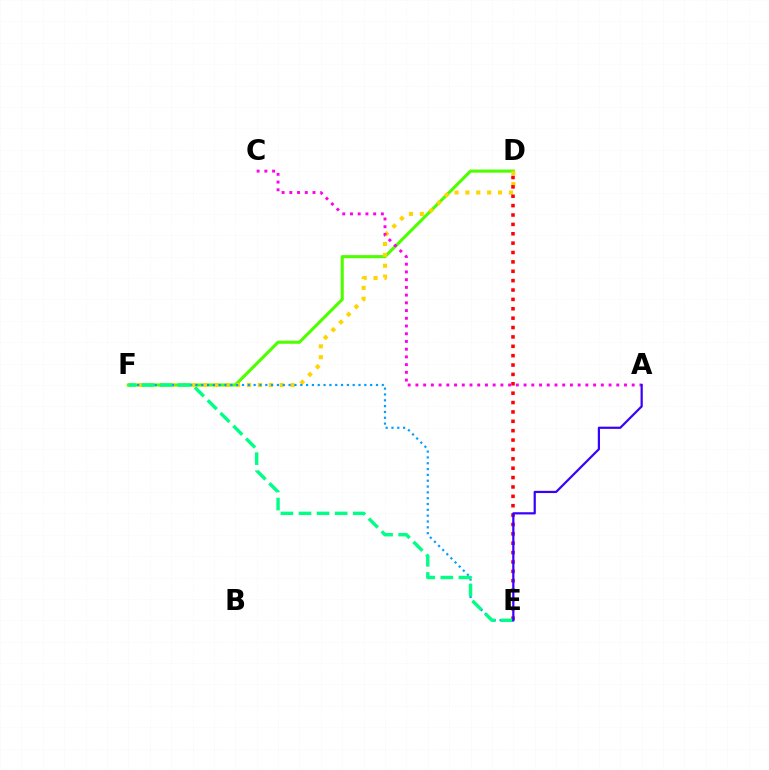{('D', 'F'): [{'color': '#4fff00', 'line_style': 'solid', 'thickness': 2.24}, {'color': '#ffd500', 'line_style': 'dotted', 'thickness': 2.96}], ('A', 'C'): [{'color': '#ff00ed', 'line_style': 'dotted', 'thickness': 2.1}], ('D', 'E'): [{'color': '#ff0000', 'line_style': 'dotted', 'thickness': 2.55}], ('E', 'F'): [{'color': '#009eff', 'line_style': 'dotted', 'thickness': 1.58}, {'color': '#00ff86', 'line_style': 'dashed', 'thickness': 2.46}], ('A', 'E'): [{'color': '#3700ff', 'line_style': 'solid', 'thickness': 1.59}]}